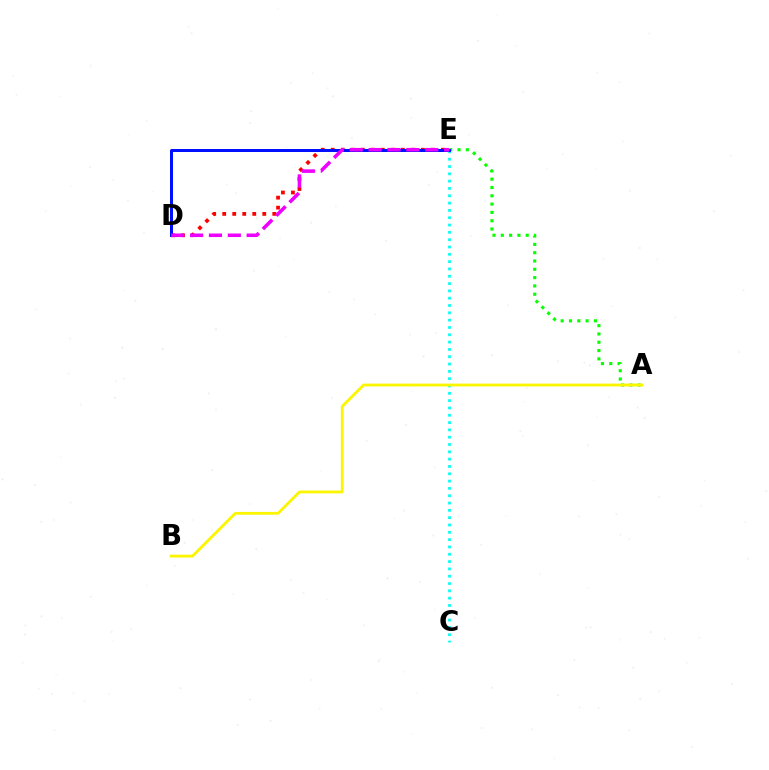{('D', 'E'): [{'color': '#ff0000', 'line_style': 'dotted', 'thickness': 2.72}, {'color': '#0010ff', 'line_style': 'solid', 'thickness': 2.15}, {'color': '#ee00ff', 'line_style': 'dashed', 'thickness': 2.56}], ('A', 'E'): [{'color': '#08ff00', 'line_style': 'dotted', 'thickness': 2.26}], ('C', 'E'): [{'color': '#00fff6', 'line_style': 'dotted', 'thickness': 1.99}], ('A', 'B'): [{'color': '#fcf500', 'line_style': 'solid', 'thickness': 2.02}]}